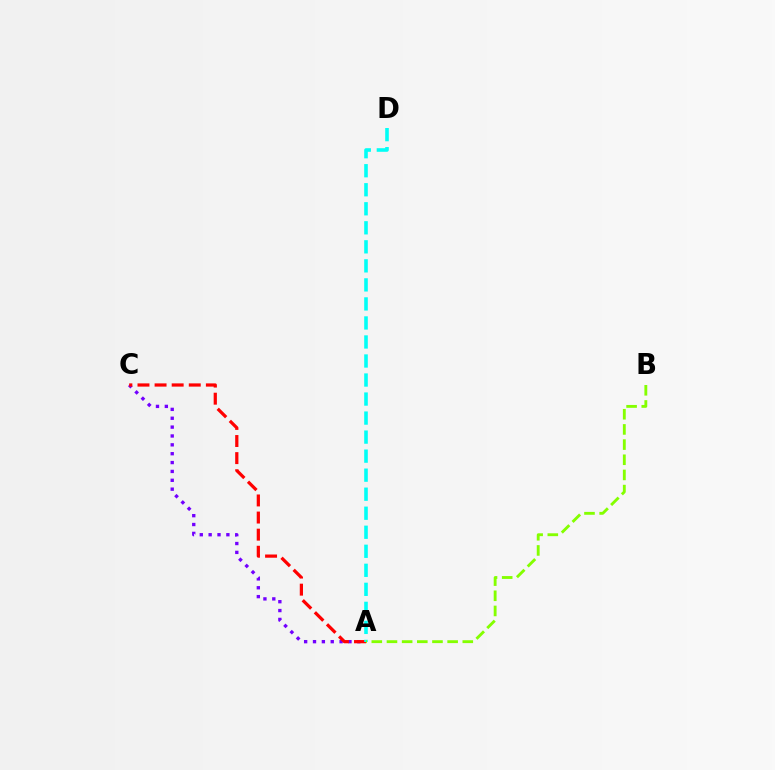{('A', 'C'): [{'color': '#7200ff', 'line_style': 'dotted', 'thickness': 2.41}, {'color': '#ff0000', 'line_style': 'dashed', 'thickness': 2.32}], ('A', 'D'): [{'color': '#00fff6', 'line_style': 'dashed', 'thickness': 2.58}], ('A', 'B'): [{'color': '#84ff00', 'line_style': 'dashed', 'thickness': 2.06}]}